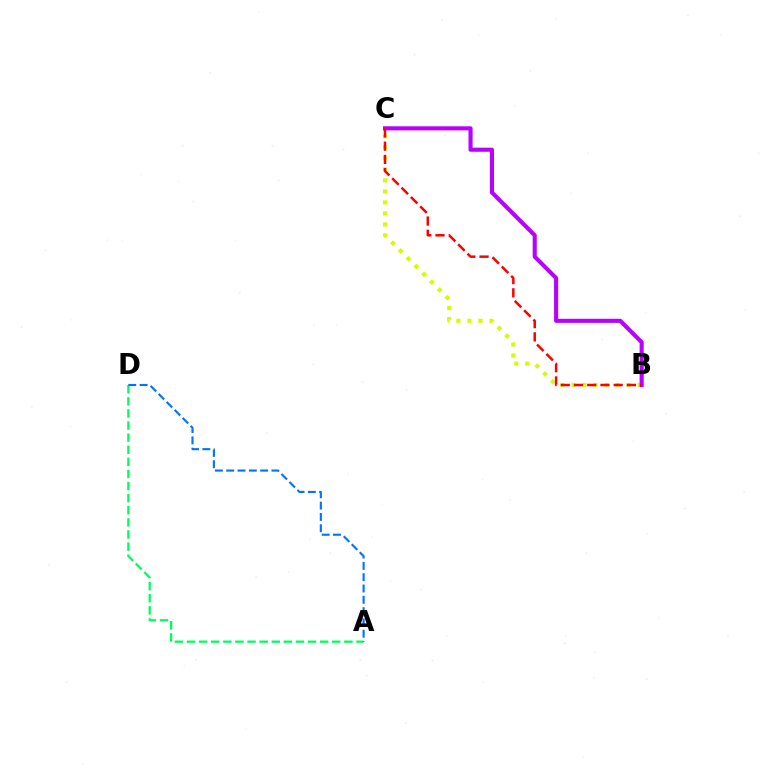{('B', 'C'): [{'color': '#d1ff00', 'line_style': 'dotted', 'thickness': 2.99}, {'color': '#b900ff', 'line_style': 'solid', 'thickness': 2.95}, {'color': '#ff0000', 'line_style': 'dashed', 'thickness': 1.8}], ('A', 'D'): [{'color': '#00ff5c', 'line_style': 'dashed', 'thickness': 1.64}, {'color': '#0074ff', 'line_style': 'dashed', 'thickness': 1.54}]}